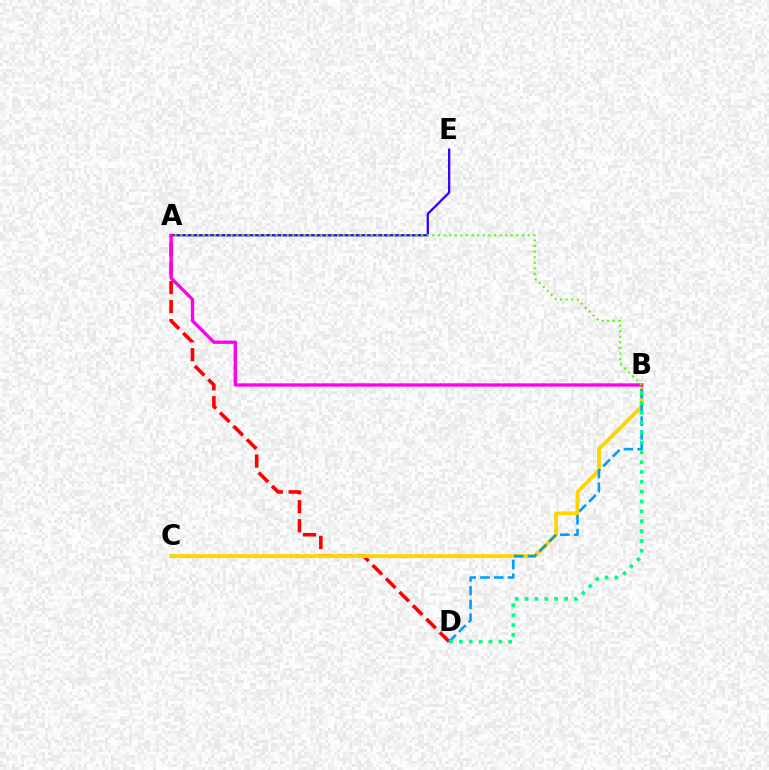{('A', 'D'): [{'color': '#ff0000', 'line_style': 'dashed', 'thickness': 2.58}], ('A', 'E'): [{'color': '#3700ff', 'line_style': 'solid', 'thickness': 1.66}], ('B', 'C'): [{'color': '#ffd500', 'line_style': 'solid', 'thickness': 2.77}], ('A', 'B'): [{'color': '#ff00ed', 'line_style': 'solid', 'thickness': 2.39}, {'color': '#4fff00', 'line_style': 'dotted', 'thickness': 1.52}], ('B', 'D'): [{'color': '#009eff', 'line_style': 'dashed', 'thickness': 1.87}, {'color': '#00ff86', 'line_style': 'dotted', 'thickness': 2.68}]}